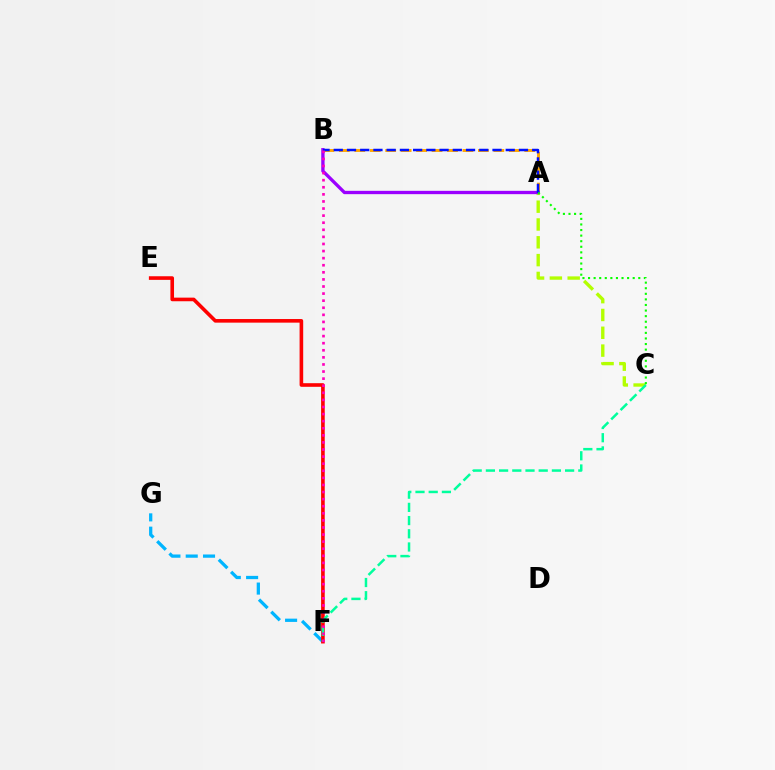{('A', 'B'): [{'color': '#ffa500', 'line_style': 'dashed', 'thickness': 2.1}, {'color': '#9b00ff', 'line_style': 'solid', 'thickness': 2.39}, {'color': '#0010ff', 'line_style': 'dashed', 'thickness': 1.8}], ('A', 'C'): [{'color': '#b3ff00', 'line_style': 'dashed', 'thickness': 2.42}, {'color': '#08ff00', 'line_style': 'dotted', 'thickness': 1.52}], ('F', 'G'): [{'color': '#00b5ff', 'line_style': 'dashed', 'thickness': 2.35}], ('E', 'F'): [{'color': '#ff0000', 'line_style': 'solid', 'thickness': 2.6}], ('C', 'F'): [{'color': '#00ff9d', 'line_style': 'dashed', 'thickness': 1.79}], ('B', 'F'): [{'color': '#ff00bd', 'line_style': 'dotted', 'thickness': 1.93}]}